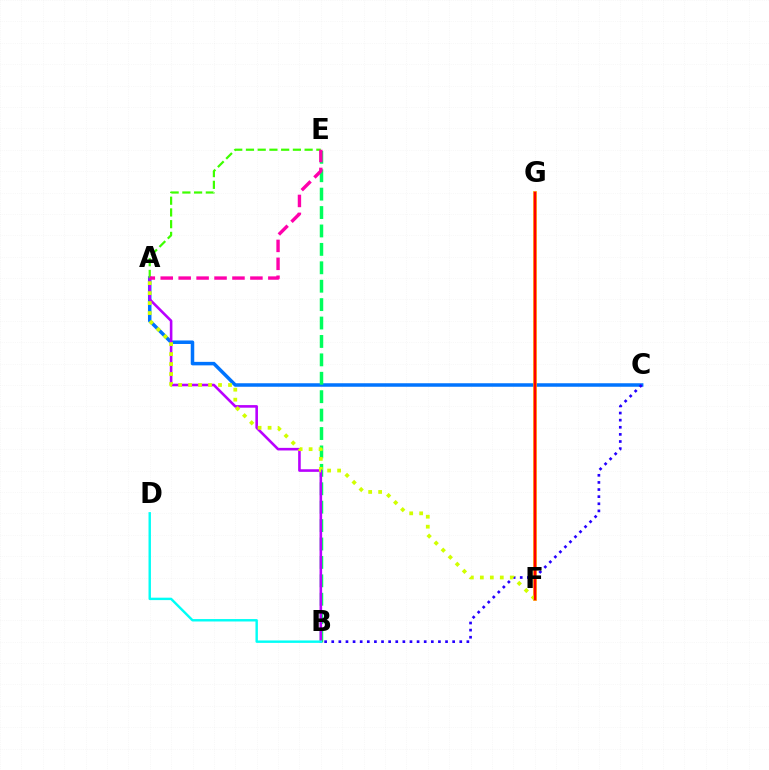{('A', 'C'): [{'color': '#0074ff', 'line_style': 'solid', 'thickness': 2.52}], ('B', 'E'): [{'color': '#00ff5c', 'line_style': 'dashed', 'thickness': 2.5}], ('A', 'B'): [{'color': '#b900ff', 'line_style': 'solid', 'thickness': 1.87}], ('B', 'C'): [{'color': '#2500ff', 'line_style': 'dotted', 'thickness': 1.93}], ('B', 'D'): [{'color': '#00fff6', 'line_style': 'solid', 'thickness': 1.74}], ('F', 'G'): [{'color': '#ff9400', 'line_style': 'solid', 'thickness': 2.67}, {'color': '#ff0000', 'line_style': 'solid', 'thickness': 1.64}], ('A', 'E'): [{'color': '#3dff00', 'line_style': 'dashed', 'thickness': 1.59}, {'color': '#ff00ac', 'line_style': 'dashed', 'thickness': 2.44}], ('A', 'F'): [{'color': '#d1ff00', 'line_style': 'dotted', 'thickness': 2.71}]}